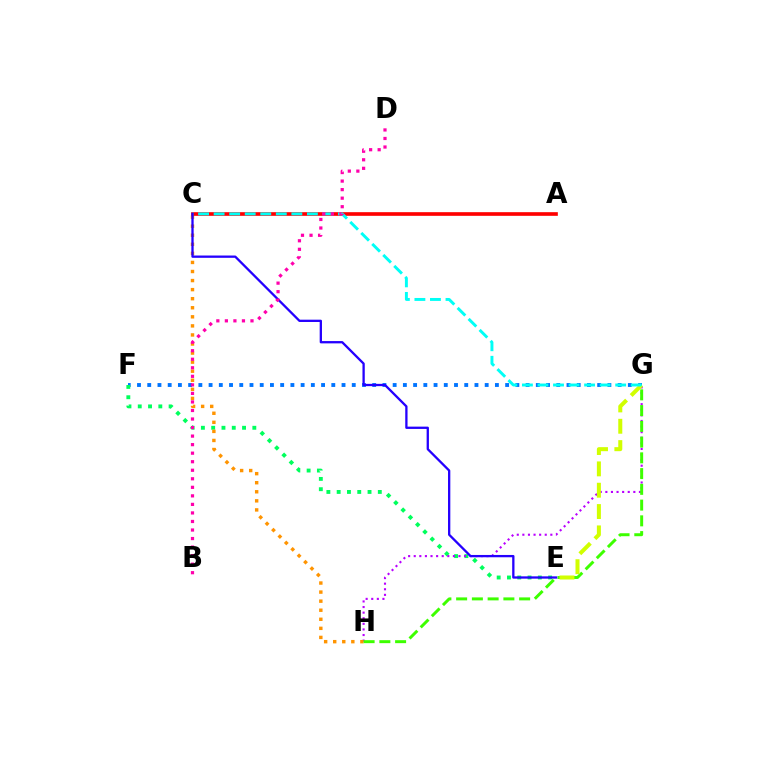{('F', 'G'): [{'color': '#0074ff', 'line_style': 'dotted', 'thickness': 2.78}], ('E', 'F'): [{'color': '#00ff5c', 'line_style': 'dotted', 'thickness': 2.79}], ('G', 'H'): [{'color': '#b900ff', 'line_style': 'dotted', 'thickness': 1.52}, {'color': '#3dff00', 'line_style': 'dashed', 'thickness': 2.14}], ('C', 'H'): [{'color': '#ff9400', 'line_style': 'dotted', 'thickness': 2.46}], ('A', 'C'): [{'color': '#ff0000', 'line_style': 'solid', 'thickness': 2.63}], ('E', 'G'): [{'color': '#d1ff00', 'line_style': 'dashed', 'thickness': 2.9}], ('C', 'G'): [{'color': '#00fff6', 'line_style': 'dashed', 'thickness': 2.11}], ('C', 'E'): [{'color': '#2500ff', 'line_style': 'solid', 'thickness': 1.66}], ('B', 'D'): [{'color': '#ff00ac', 'line_style': 'dotted', 'thickness': 2.32}]}